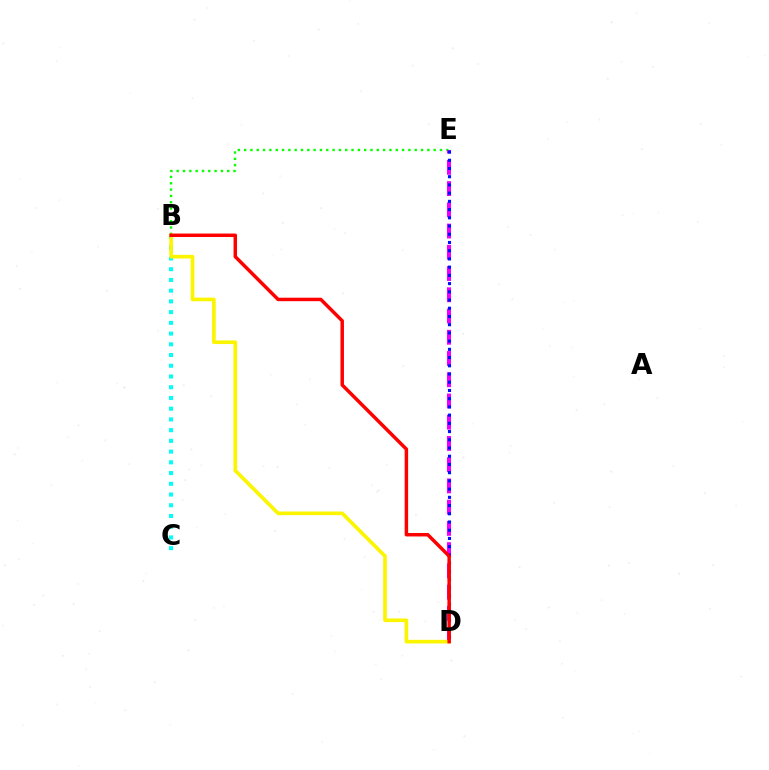{('B', 'C'): [{'color': '#00fff6', 'line_style': 'dotted', 'thickness': 2.92}], ('B', 'E'): [{'color': '#08ff00', 'line_style': 'dotted', 'thickness': 1.72}], ('D', 'E'): [{'color': '#ee00ff', 'line_style': 'dashed', 'thickness': 2.89}, {'color': '#0010ff', 'line_style': 'dotted', 'thickness': 2.23}], ('B', 'D'): [{'color': '#fcf500', 'line_style': 'solid', 'thickness': 2.63}, {'color': '#ff0000', 'line_style': 'solid', 'thickness': 2.5}]}